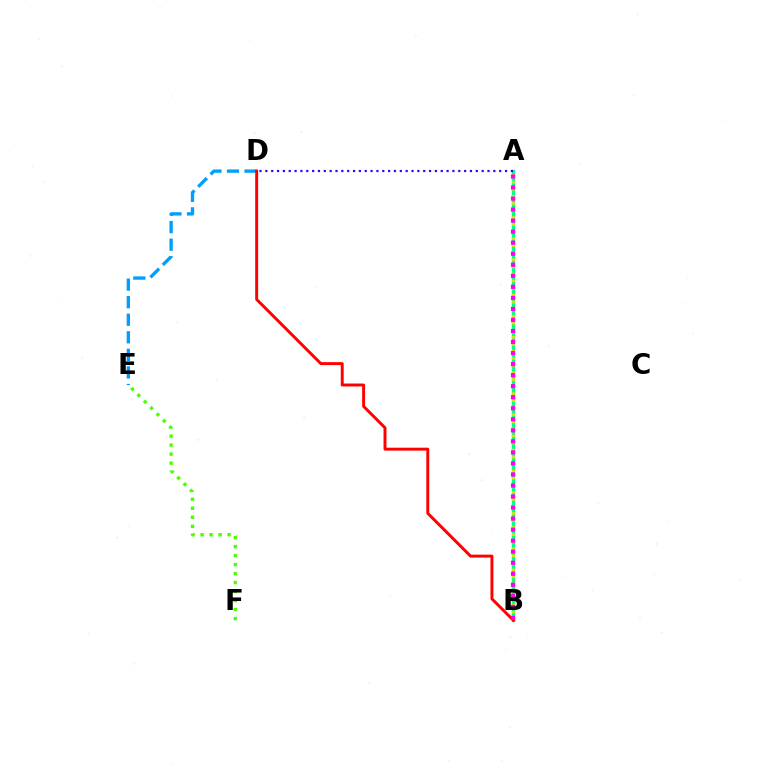{('A', 'B'): [{'color': '#00ff86', 'line_style': 'solid', 'thickness': 2.48}, {'color': '#ffd500', 'line_style': 'dotted', 'thickness': 1.91}, {'color': '#ff00ed', 'line_style': 'dotted', 'thickness': 3.0}], ('A', 'D'): [{'color': '#3700ff', 'line_style': 'dotted', 'thickness': 1.59}], ('E', 'F'): [{'color': '#4fff00', 'line_style': 'dotted', 'thickness': 2.45}], ('D', 'E'): [{'color': '#009eff', 'line_style': 'dashed', 'thickness': 2.38}], ('B', 'D'): [{'color': '#ff0000', 'line_style': 'solid', 'thickness': 2.12}]}